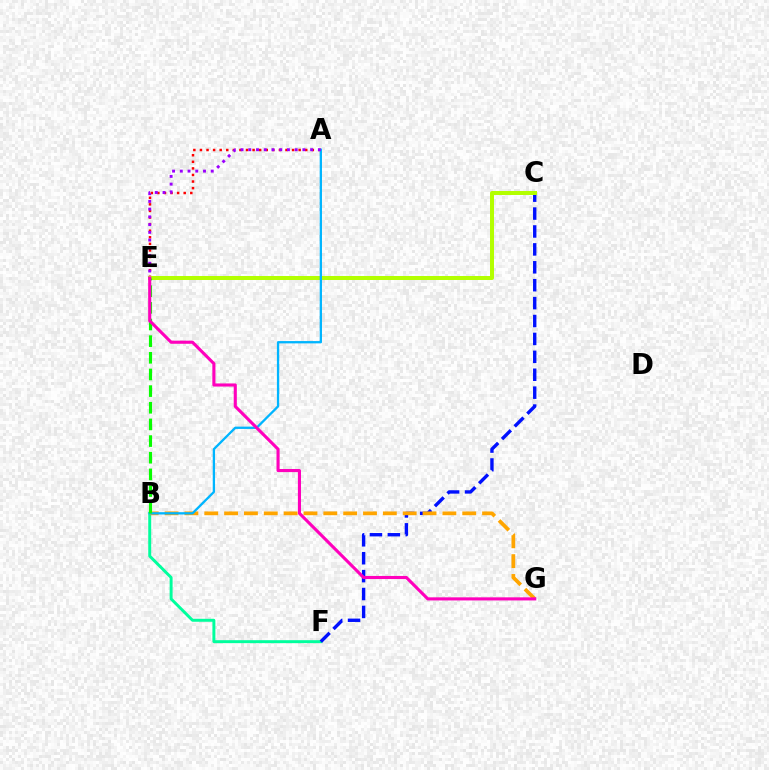{('A', 'E'): [{'color': '#ff0000', 'line_style': 'dotted', 'thickness': 1.79}, {'color': '#9b00ff', 'line_style': 'dotted', 'thickness': 2.1}], ('B', 'F'): [{'color': '#00ff9d', 'line_style': 'solid', 'thickness': 2.12}], ('C', 'F'): [{'color': '#0010ff', 'line_style': 'dashed', 'thickness': 2.43}], ('B', 'G'): [{'color': '#ffa500', 'line_style': 'dashed', 'thickness': 2.7}], ('C', 'E'): [{'color': '#b3ff00', 'line_style': 'solid', 'thickness': 2.88}], ('A', 'B'): [{'color': '#00b5ff', 'line_style': 'solid', 'thickness': 1.66}], ('B', 'E'): [{'color': '#08ff00', 'line_style': 'dashed', 'thickness': 2.26}], ('E', 'G'): [{'color': '#ff00bd', 'line_style': 'solid', 'thickness': 2.23}]}